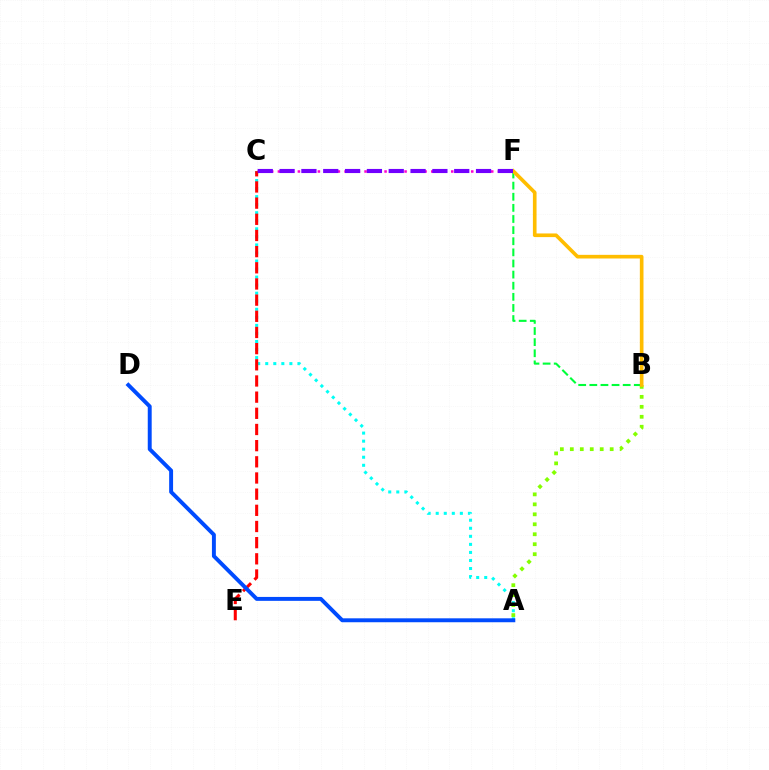{('A', 'C'): [{'color': '#00fff6', 'line_style': 'dotted', 'thickness': 2.19}], ('A', 'B'): [{'color': '#84ff00', 'line_style': 'dotted', 'thickness': 2.71}], ('B', 'F'): [{'color': '#00ff39', 'line_style': 'dashed', 'thickness': 1.51}, {'color': '#ffbd00', 'line_style': 'solid', 'thickness': 2.63}], ('C', 'F'): [{'color': '#ff00cf', 'line_style': 'dotted', 'thickness': 1.81}, {'color': '#7200ff', 'line_style': 'dashed', 'thickness': 2.97}], ('C', 'E'): [{'color': '#ff0000', 'line_style': 'dashed', 'thickness': 2.2}], ('A', 'D'): [{'color': '#004bff', 'line_style': 'solid', 'thickness': 2.83}]}